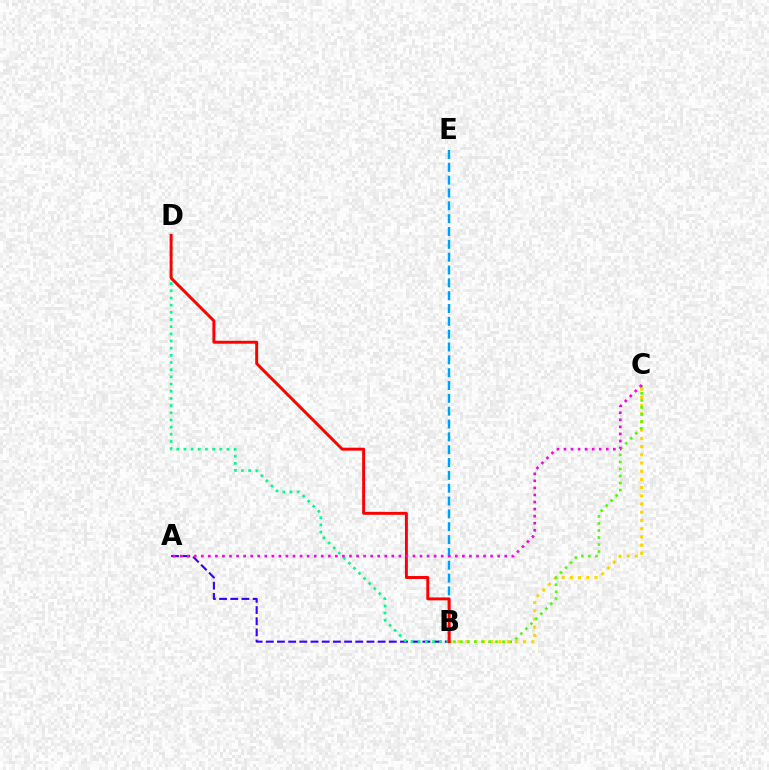{('B', 'C'): [{'color': '#ffd500', 'line_style': 'dotted', 'thickness': 2.23}, {'color': '#4fff00', 'line_style': 'dotted', 'thickness': 1.91}], ('A', 'B'): [{'color': '#3700ff', 'line_style': 'dashed', 'thickness': 1.52}], ('B', 'D'): [{'color': '#00ff86', 'line_style': 'dotted', 'thickness': 1.95}, {'color': '#ff0000', 'line_style': 'solid', 'thickness': 2.11}], ('B', 'E'): [{'color': '#009eff', 'line_style': 'dashed', 'thickness': 1.74}], ('A', 'C'): [{'color': '#ff00ed', 'line_style': 'dotted', 'thickness': 1.92}]}